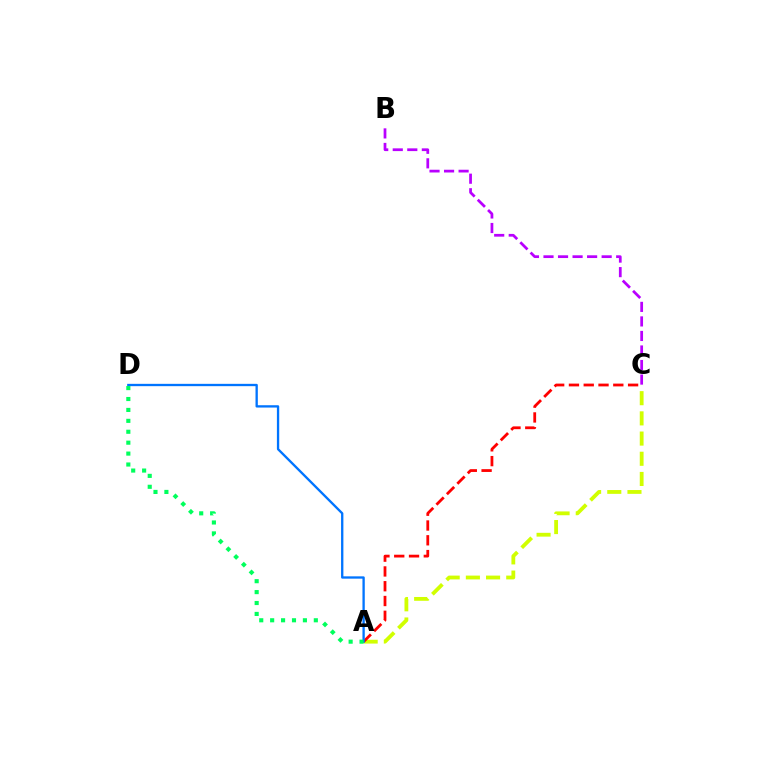{('B', 'C'): [{'color': '#b900ff', 'line_style': 'dashed', 'thickness': 1.98}], ('A', 'C'): [{'color': '#d1ff00', 'line_style': 'dashed', 'thickness': 2.74}, {'color': '#ff0000', 'line_style': 'dashed', 'thickness': 2.01}], ('A', 'D'): [{'color': '#0074ff', 'line_style': 'solid', 'thickness': 1.67}, {'color': '#00ff5c', 'line_style': 'dotted', 'thickness': 2.97}]}